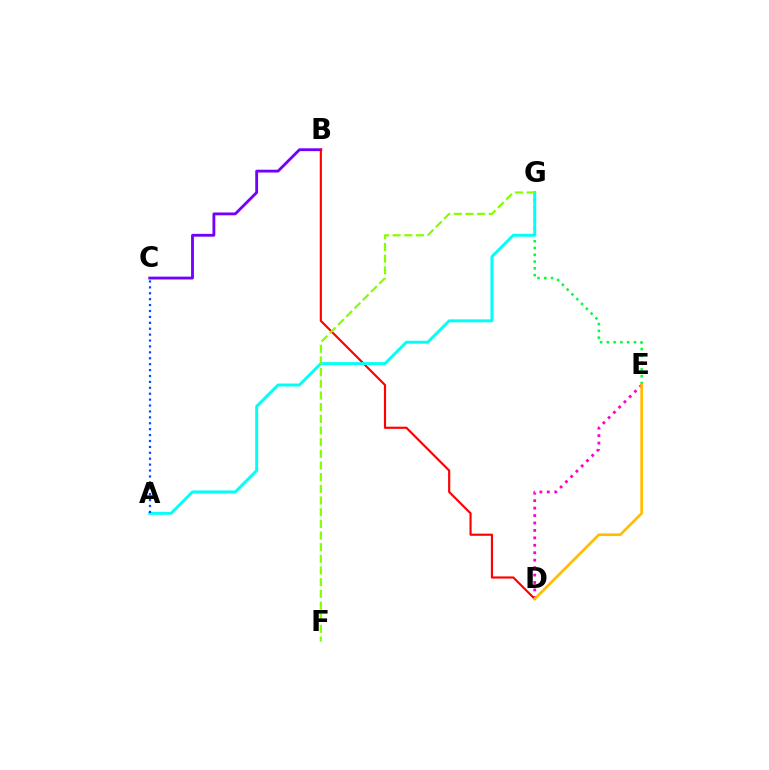{('B', 'C'): [{'color': '#7200ff', 'line_style': 'solid', 'thickness': 2.04}], ('E', 'G'): [{'color': '#00ff39', 'line_style': 'dotted', 'thickness': 1.84}], ('D', 'E'): [{'color': '#ff00cf', 'line_style': 'dotted', 'thickness': 2.02}, {'color': '#ffbd00', 'line_style': 'solid', 'thickness': 1.95}], ('B', 'D'): [{'color': '#ff0000', 'line_style': 'solid', 'thickness': 1.55}], ('A', 'G'): [{'color': '#00fff6', 'line_style': 'solid', 'thickness': 2.13}], ('F', 'G'): [{'color': '#84ff00', 'line_style': 'dashed', 'thickness': 1.59}], ('A', 'C'): [{'color': '#004bff', 'line_style': 'dotted', 'thickness': 1.61}]}